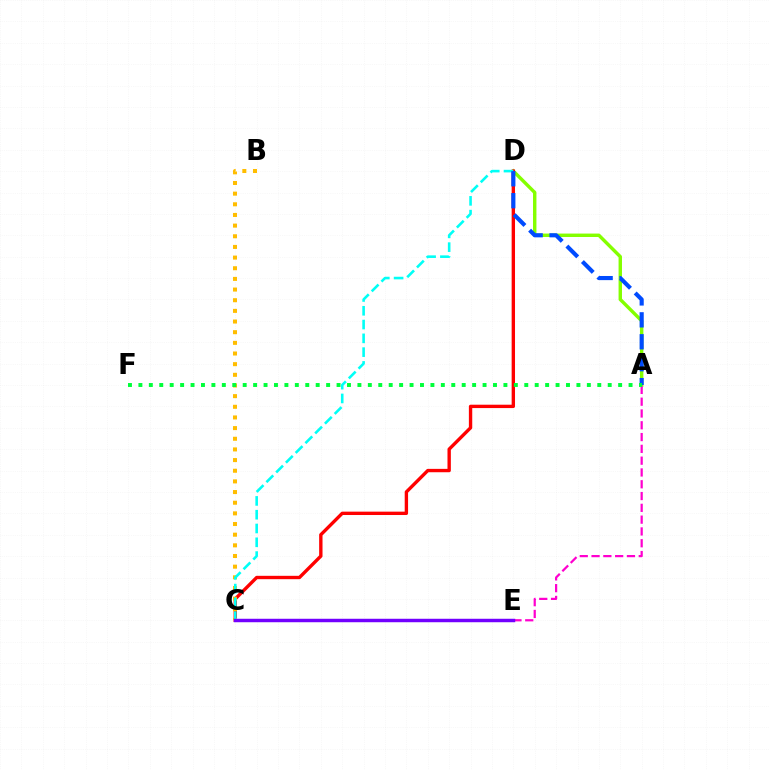{('A', 'D'): [{'color': '#84ff00', 'line_style': 'solid', 'thickness': 2.46}, {'color': '#004bff', 'line_style': 'dashed', 'thickness': 2.98}], ('C', 'D'): [{'color': '#ff0000', 'line_style': 'solid', 'thickness': 2.42}, {'color': '#00fff6', 'line_style': 'dashed', 'thickness': 1.87}], ('B', 'C'): [{'color': '#ffbd00', 'line_style': 'dotted', 'thickness': 2.9}], ('A', 'E'): [{'color': '#ff00cf', 'line_style': 'dashed', 'thickness': 1.6}], ('C', 'E'): [{'color': '#7200ff', 'line_style': 'solid', 'thickness': 2.49}], ('A', 'F'): [{'color': '#00ff39', 'line_style': 'dotted', 'thickness': 2.83}]}